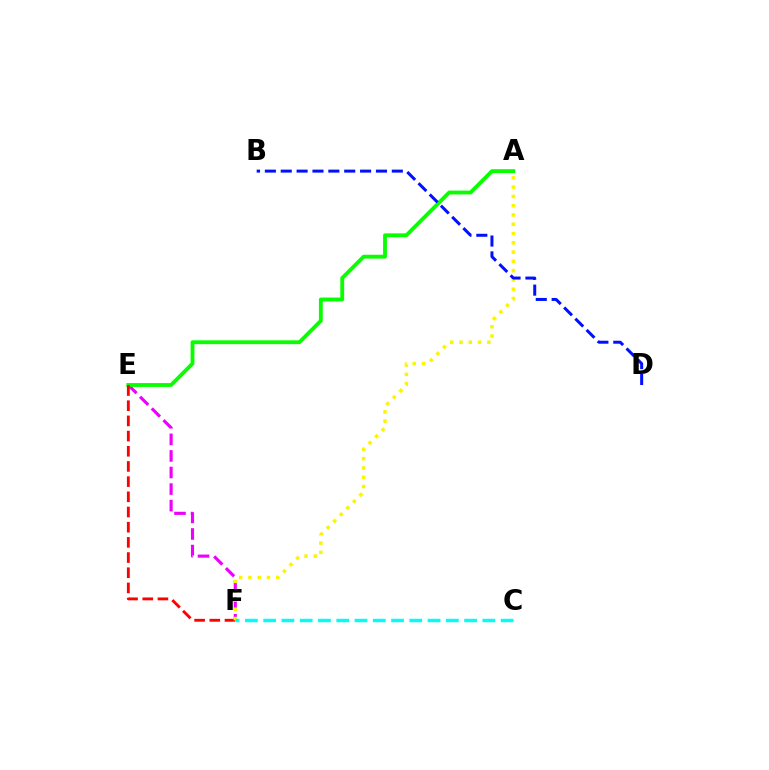{('E', 'F'): [{'color': '#ee00ff', 'line_style': 'dashed', 'thickness': 2.25}, {'color': '#ff0000', 'line_style': 'dashed', 'thickness': 2.06}], ('A', 'E'): [{'color': '#08ff00', 'line_style': 'solid', 'thickness': 2.76}], ('A', 'F'): [{'color': '#fcf500', 'line_style': 'dotted', 'thickness': 2.52}], ('C', 'F'): [{'color': '#00fff6', 'line_style': 'dashed', 'thickness': 2.48}], ('B', 'D'): [{'color': '#0010ff', 'line_style': 'dashed', 'thickness': 2.16}]}